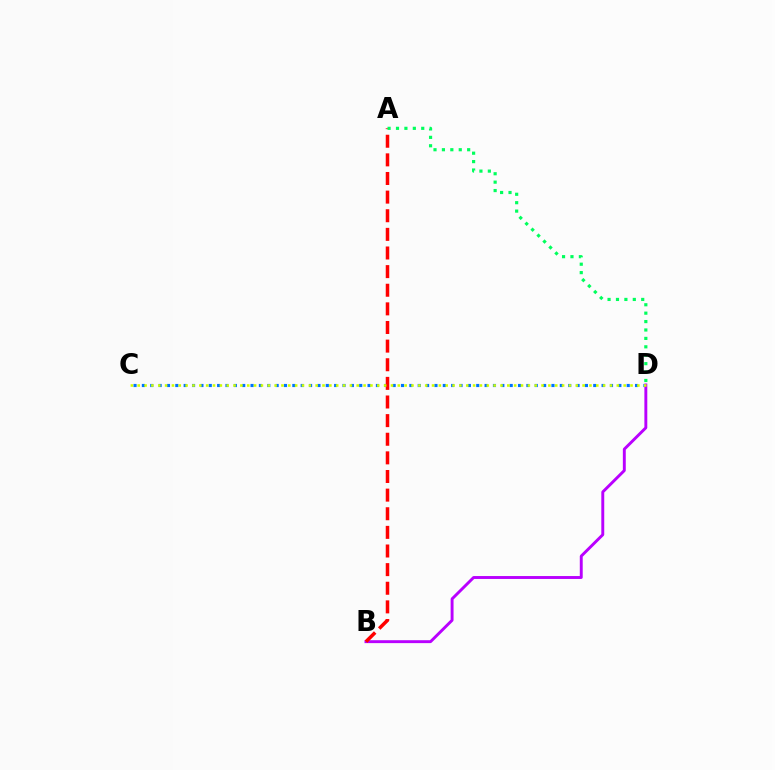{('C', 'D'): [{'color': '#0074ff', 'line_style': 'dotted', 'thickness': 2.27}, {'color': '#d1ff00', 'line_style': 'dotted', 'thickness': 1.86}], ('B', 'D'): [{'color': '#b900ff', 'line_style': 'solid', 'thickness': 2.1}], ('A', 'B'): [{'color': '#ff0000', 'line_style': 'dashed', 'thickness': 2.53}], ('A', 'D'): [{'color': '#00ff5c', 'line_style': 'dotted', 'thickness': 2.29}]}